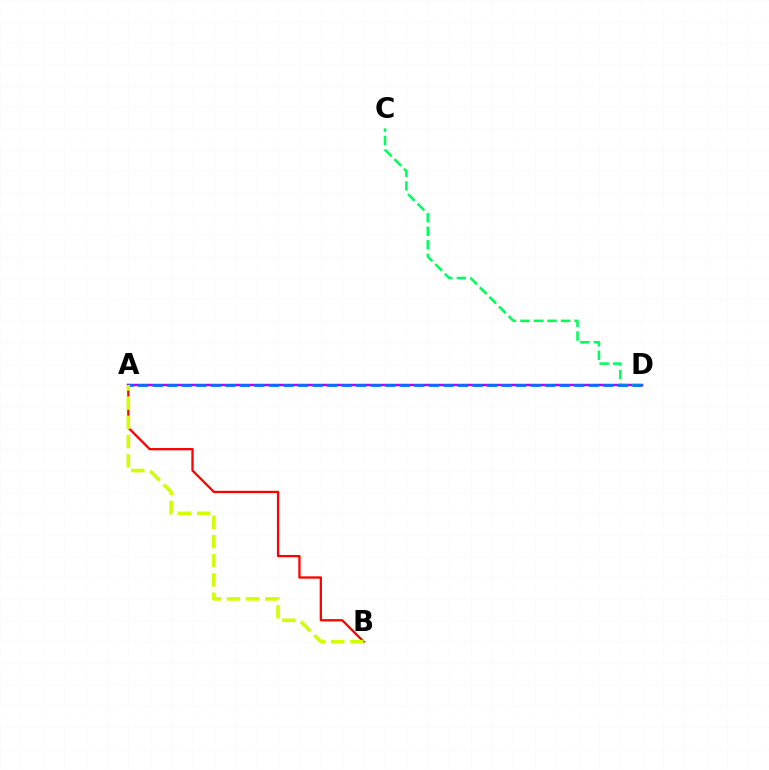{('A', 'B'): [{'color': '#ff0000', 'line_style': 'solid', 'thickness': 1.65}, {'color': '#d1ff00', 'line_style': 'dashed', 'thickness': 2.61}], ('A', 'D'): [{'color': '#b900ff', 'line_style': 'solid', 'thickness': 1.79}, {'color': '#0074ff', 'line_style': 'dashed', 'thickness': 1.98}], ('C', 'D'): [{'color': '#00ff5c', 'line_style': 'dashed', 'thickness': 1.84}]}